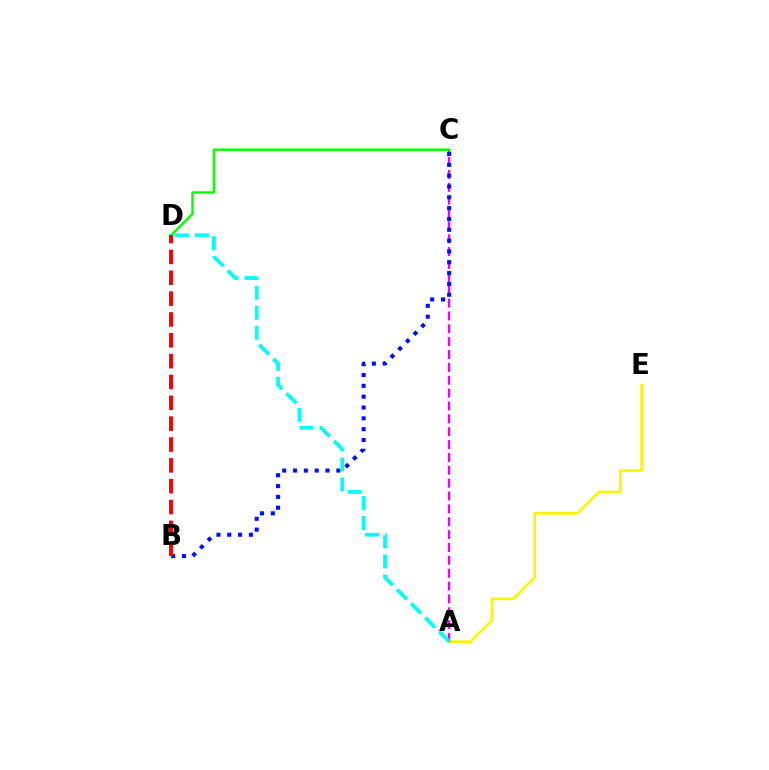{('A', 'E'): [{'color': '#fcf500', 'line_style': 'solid', 'thickness': 1.91}], ('A', 'C'): [{'color': '#ee00ff', 'line_style': 'dashed', 'thickness': 1.75}], ('B', 'C'): [{'color': '#0010ff', 'line_style': 'dotted', 'thickness': 2.94}], ('C', 'D'): [{'color': '#08ff00', 'line_style': 'solid', 'thickness': 1.78}], ('A', 'D'): [{'color': '#00fff6', 'line_style': 'dashed', 'thickness': 2.71}], ('B', 'D'): [{'color': '#ff0000', 'line_style': 'dashed', 'thickness': 2.83}]}